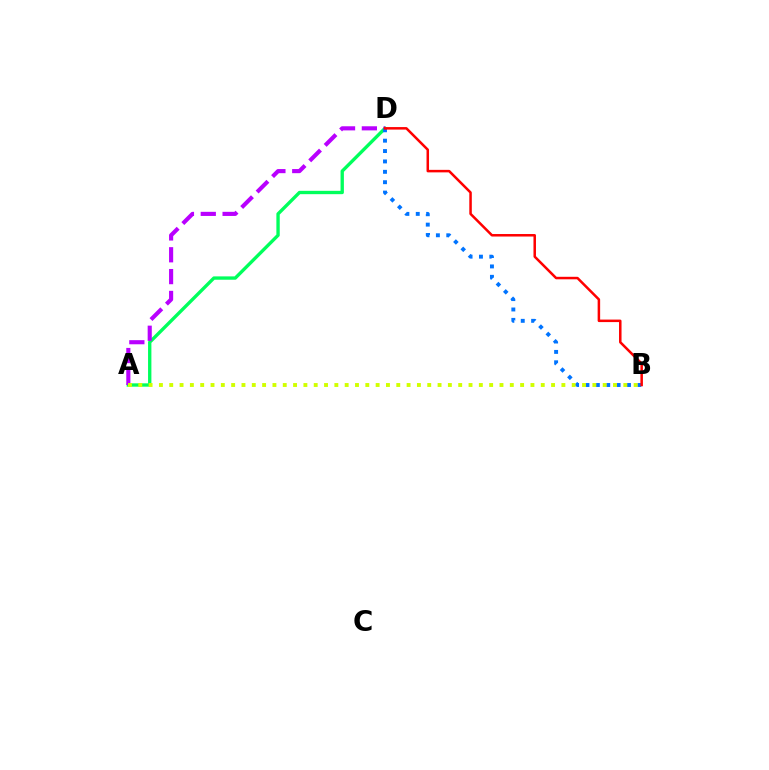{('A', 'D'): [{'color': '#00ff5c', 'line_style': 'solid', 'thickness': 2.41}, {'color': '#b900ff', 'line_style': 'dashed', 'thickness': 2.97}], ('B', 'D'): [{'color': '#0074ff', 'line_style': 'dotted', 'thickness': 2.82}, {'color': '#ff0000', 'line_style': 'solid', 'thickness': 1.81}], ('A', 'B'): [{'color': '#d1ff00', 'line_style': 'dotted', 'thickness': 2.8}]}